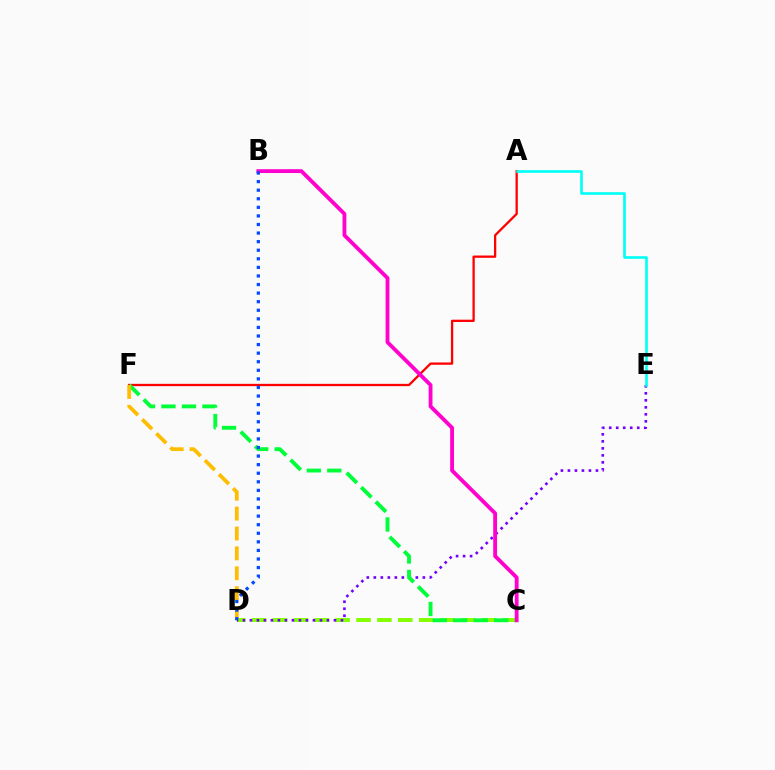{('C', 'D'): [{'color': '#84ff00', 'line_style': 'dashed', 'thickness': 2.84}], ('D', 'E'): [{'color': '#7200ff', 'line_style': 'dotted', 'thickness': 1.9}], ('A', 'F'): [{'color': '#ff0000', 'line_style': 'solid', 'thickness': 1.65}], ('C', 'F'): [{'color': '#00ff39', 'line_style': 'dashed', 'thickness': 2.78}], ('D', 'F'): [{'color': '#ffbd00', 'line_style': 'dashed', 'thickness': 2.7}], ('B', 'C'): [{'color': '#ff00cf', 'line_style': 'solid', 'thickness': 2.75}], ('B', 'D'): [{'color': '#004bff', 'line_style': 'dotted', 'thickness': 2.33}], ('A', 'E'): [{'color': '#00fff6', 'line_style': 'solid', 'thickness': 1.89}]}